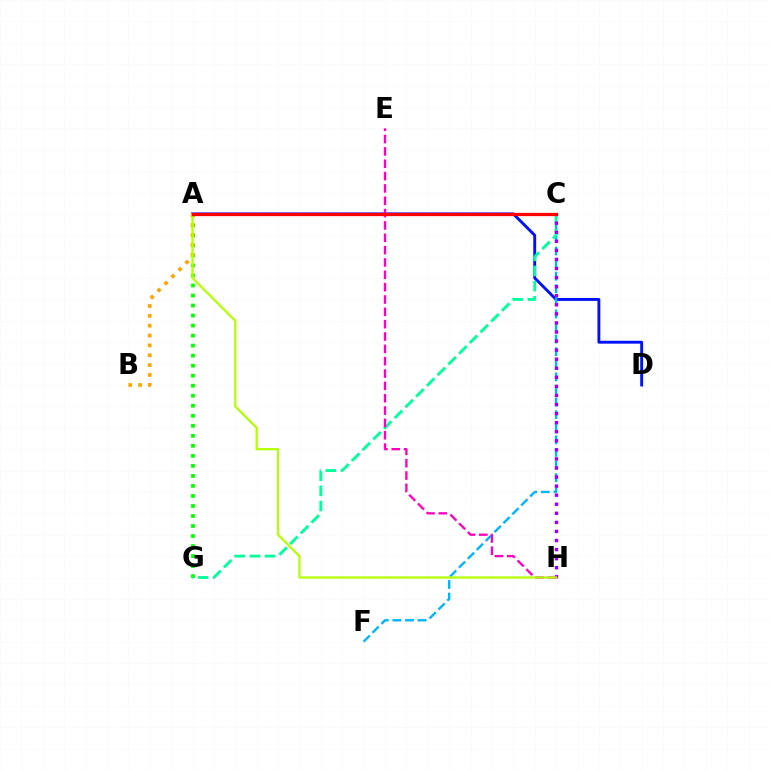{('A', 'D'): [{'color': '#0010ff', 'line_style': 'solid', 'thickness': 2.08}], ('C', 'F'): [{'color': '#00b5ff', 'line_style': 'dashed', 'thickness': 1.71}], ('A', 'G'): [{'color': '#08ff00', 'line_style': 'dotted', 'thickness': 2.72}], ('C', 'G'): [{'color': '#00ff9d', 'line_style': 'dashed', 'thickness': 2.06}], ('C', 'H'): [{'color': '#9b00ff', 'line_style': 'dotted', 'thickness': 2.46}], ('A', 'B'): [{'color': '#ffa500', 'line_style': 'dotted', 'thickness': 2.68}], ('E', 'H'): [{'color': '#ff00bd', 'line_style': 'dashed', 'thickness': 1.68}], ('A', 'H'): [{'color': '#b3ff00', 'line_style': 'solid', 'thickness': 1.6}], ('A', 'C'): [{'color': '#ff0000', 'line_style': 'solid', 'thickness': 2.34}]}